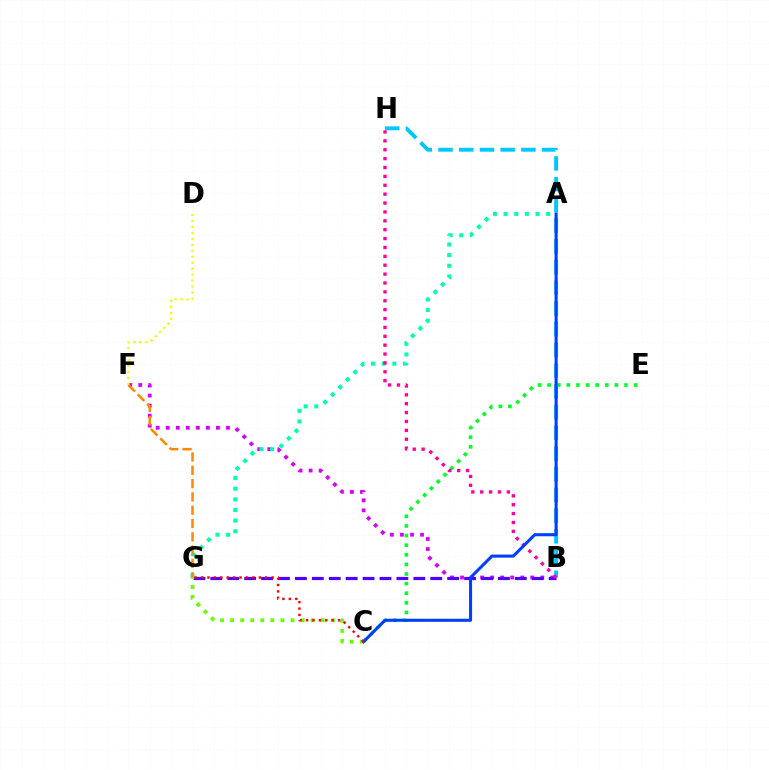{('B', 'H'): [{'color': '#00c7ff', 'line_style': 'dashed', 'thickness': 2.81}, {'color': '#ff00a0', 'line_style': 'dotted', 'thickness': 2.41}], ('B', 'F'): [{'color': '#d600ff', 'line_style': 'dotted', 'thickness': 2.73}], ('B', 'G'): [{'color': '#4f00ff', 'line_style': 'dashed', 'thickness': 2.3}], ('C', 'E'): [{'color': '#00ff27', 'line_style': 'dotted', 'thickness': 2.61}], ('A', 'G'): [{'color': '#00ffaf', 'line_style': 'dotted', 'thickness': 2.89}], ('F', 'G'): [{'color': '#ff8800', 'line_style': 'dashed', 'thickness': 1.81}], ('C', 'G'): [{'color': '#66ff00', 'line_style': 'dotted', 'thickness': 2.74}, {'color': '#ff0000', 'line_style': 'dotted', 'thickness': 1.75}], ('D', 'F'): [{'color': '#eeff00', 'line_style': 'dotted', 'thickness': 1.62}], ('A', 'C'): [{'color': '#003fff', 'line_style': 'solid', 'thickness': 2.2}]}